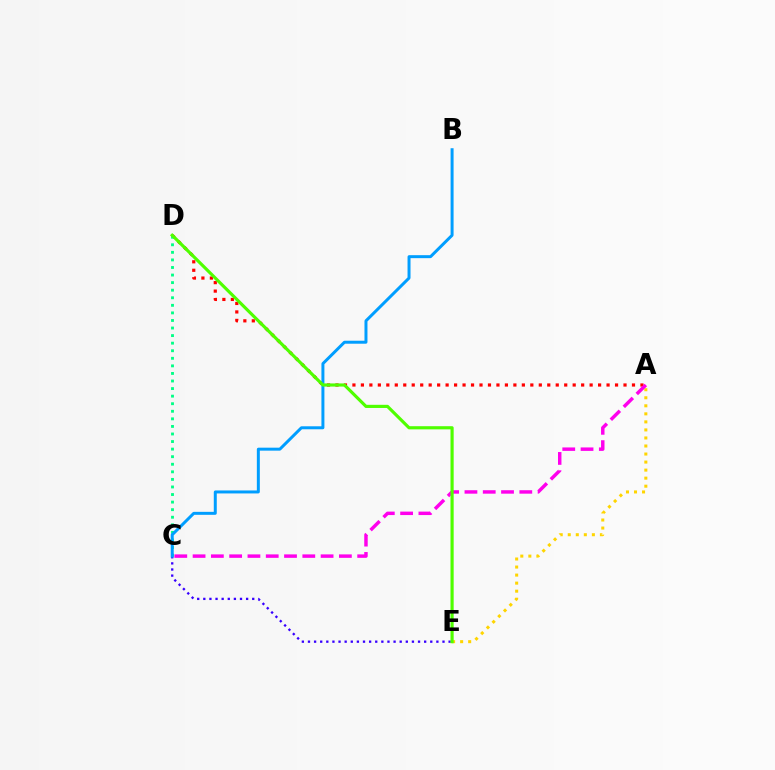{('A', 'D'): [{'color': '#ff0000', 'line_style': 'dotted', 'thickness': 2.3}], ('C', 'E'): [{'color': '#3700ff', 'line_style': 'dotted', 'thickness': 1.66}], ('C', 'D'): [{'color': '#00ff86', 'line_style': 'dotted', 'thickness': 2.06}], ('A', 'E'): [{'color': '#ffd500', 'line_style': 'dotted', 'thickness': 2.18}], ('A', 'C'): [{'color': '#ff00ed', 'line_style': 'dashed', 'thickness': 2.48}], ('B', 'C'): [{'color': '#009eff', 'line_style': 'solid', 'thickness': 2.15}], ('D', 'E'): [{'color': '#4fff00', 'line_style': 'solid', 'thickness': 2.27}]}